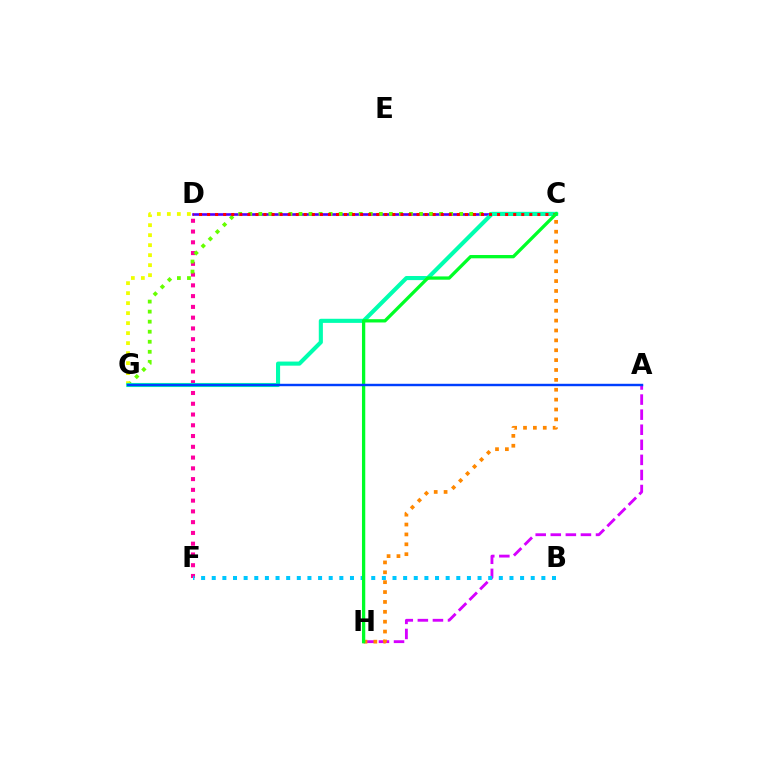{('C', 'D'): [{'color': '#4f00ff', 'line_style': 'solid', 'thickness': 1.88}, {'color': '#ff0000', 'line_style': 'dotted', 'thickness': 2.19}], ('D', 'F'): [{'color': '#ff00a0', 'line_style': 'dotted', 'thickness': 2.92}], ('C', 'G'): [{'color': '#66ff00', 'line_style': 'dotted', 'thickness': 2.73}, {'color': '#00ffaf', 'line_style': 'solid', 'thickness': 2.95}], ('D', 'G'): [{'color': '#eeff00', 'line_style': 'dotted', 'thickness': 2.72}], ('A', 'H'): [{'color': '#d600ff', 'line_style': 'dashed', 'thickness': 2.05}], ('C', 'H'): [{'color': '#ff8800', 'line_style': 'dotted', 'thickness': 2.68}, {'color': '#00ff27', 'line_style': 'solid', 'thickness': 2.37}], ('B', 'F'): [{'color': '#00c7ff', 'line_style': 'dotted', 'thickness': 2.89}], ('A', 'G'): [{'color': '#003fff', 'line_style': 'solid', 'thickness': 1.75}]}